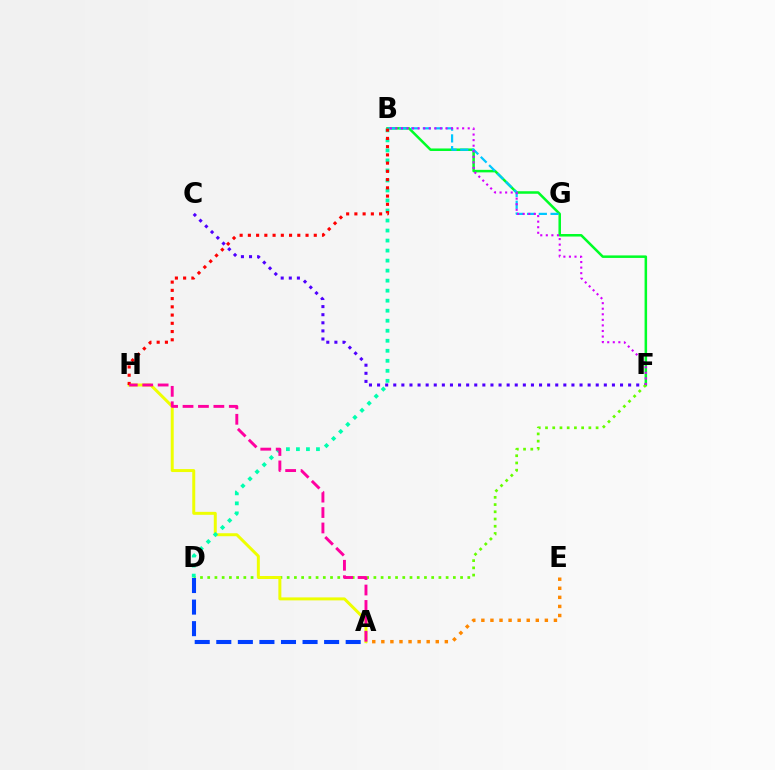{('B', 'F'): [{'color': '#00ff27', 'line_style': 'solid', 'thickness': 1.82}, {'color': '#d600ff', 'line_style': 'dotted', 'thickness': 1.51}], ('A', 'E'): [{'color': '#ff8800', 'line_style': 'dotted', 'thickness': 2.46}], ('B', 'G'): [{'color': '#00c7ff', 'line_style': 'dashed', 'thickness': 1.6}], ('C', 'F'): [{'color': '#4f00ff', 'line_style': 'dotted', 'thickness': 2.2}], ('D', 'F'): [{'color': '#66ff00', 'line_style': 'dotted', 'thickness': 1.96}], ('A', 'H'): [{'color': '#eeff00', 'line_style': 'solid', 'thickness': 2.14}, {'color': '#ff00a0', 'line_style': 'dashed', 'thickness': 2.1}], ('B', 'D'): [{'color': '#00ffaf', 'line_style': 'dotted', 'thickness': 2.72}], ('A', 'D'): [{'color': '#003fff', 'line_style': 'dashed', 'thickness': 2.93}], ('B', 'H'): [{'color': '#ff0000', 'line_style': 'dotted', 'thickness': 2.24}]}